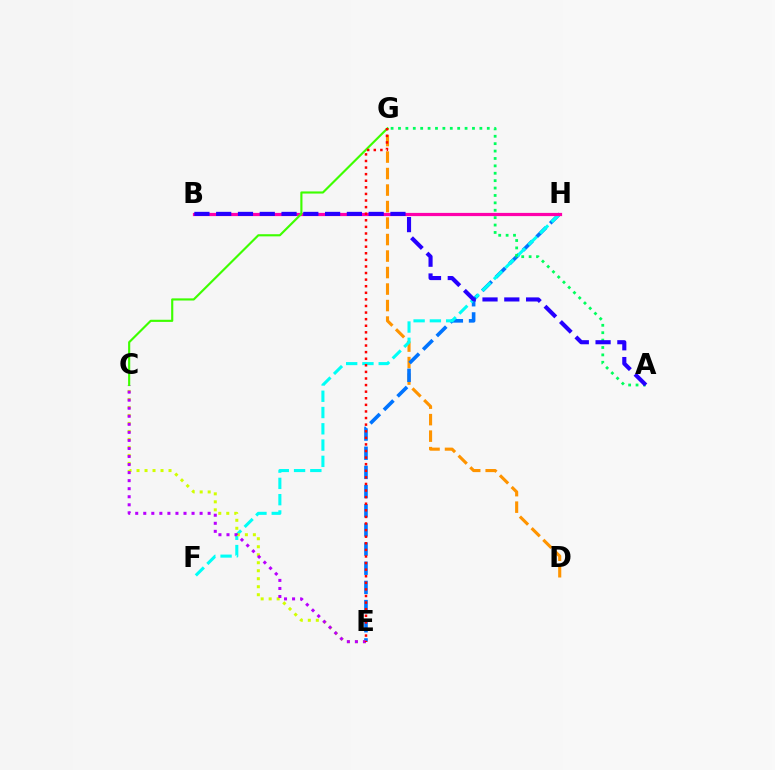{('D', 'G'): [{'color': '#ff9400', 'line_style': 'dashed', 'thickness': 2.24}], ('E', 'H'): [{'color': '#0074ff', 'line_style': 'dashed', 'thickness': 2.6}], ('F', 'H'): [{'color': '#00fff6', 'line_style': 'dashed', 'thickness': 2.21}], ('C', 'E'): [{'color': '#d1ff00', 'line_style': 'dotted', 'thickness': 2.17}, {'color': '#b900ff', 'line_style': 'dotted', 'thickness': 2.19}], ('B', 'H'): [{'color': '#ff00ac', 'line_style': 'solid', 'thickness': 2.31}], ('A', 'G'): [{'color': '#00ff5c', 'line_style': 'dotted', 'thickness': 2.01}], ('C', 'G'): [{'color': '#3dff00', 'line_style': 'solid', 'thickness': 1.54}], ('E', 'G'): [{'color': '#ff0000', 'line_style': 'dotted', 'thickness': 1.79}], ('A', 'B'): [{'color': '#2500ff', 'line_style': 'dashed', 'thickness': 2.96}]}